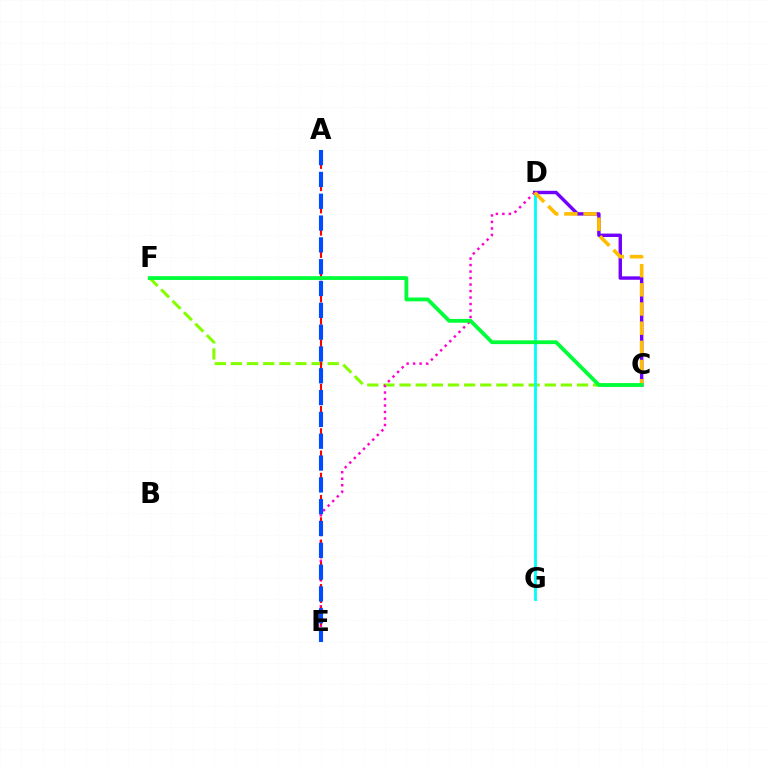{('C', 'F'): [{'color': '#84ff00', 'line_style': 'dashed', 'thickness': 2.19}, {'color': '#00ff39', 'line_style': 'solid', 'thickness': 2.74}], ('D', 'G'): [{'color': '#00fff6', 'line_style': 'solid', 'thickness': 2.03}], ('C', 'D'): [{'color': '#7200ff', 'line_style': 'solid', 'thickness': 2.46}, {'color': '#ffbd00', 'line_style': 'dashed', 'thickness': 2.6}], ('D', 'E'): [{'color': '#ff00cf', 'line_style': 'dotted', 'thickness': 1.77}], ('A', 'E'): [{'color': '#ff0000', 'line_style': 'dashed', 'thickness': 1.51}, {'color': '#004bff', 'line_style': 'dashed', 'thickness': 2.96}]}